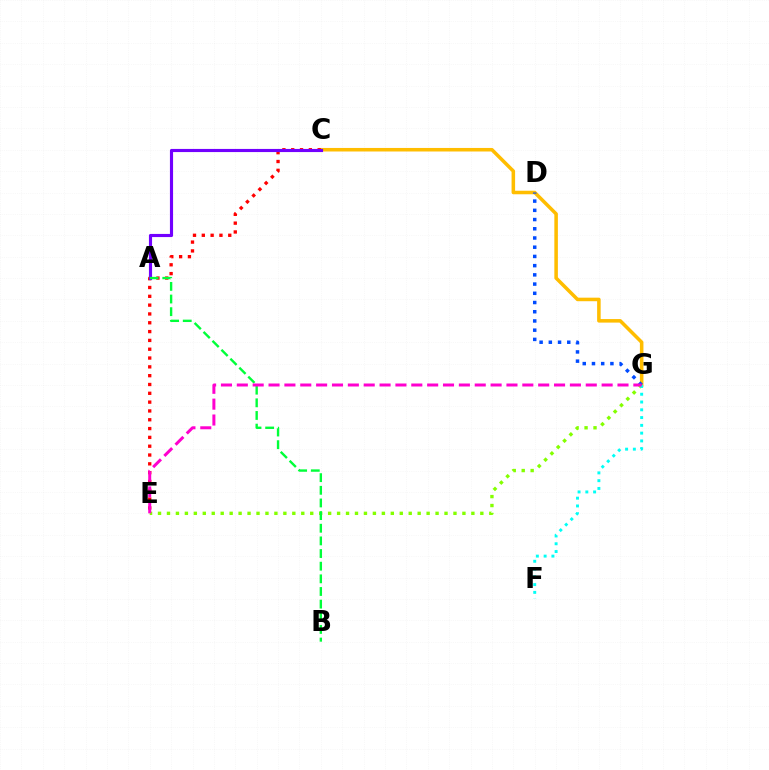{('C', 'G'): [{'color': '#ffbd00', 'line_style': 'solid', 'thickness': 2.55}], ('C', 'E'): [{'color': '#ff0000', 'line_style': 'dotted', 'thickness': 2.4}], ('E', 'G'): [{'color': '#84ff00', 'line_style': 'dotted', 'thickness': 2.43}, {'color': '#ff00cf', 'line_style': 'dashed', 'thickness': 2.15}], ('A', 'C'): [{'color': '#7200ff', 'line_style': 'solid', 'thickness': 2.26}], ('A', 'B'): [{'color': '#00ff39', 'line_style': 'dashed', 'thickness': 1.72}], ('F', 'G'): [{'color': '#00fff6', 'line_style': 'dotted', 'thickness': 2.11}], ('D', 'G'): [{'color': '#004bff', 'line_style': 'dotted', 'thickness': 2.5}]}